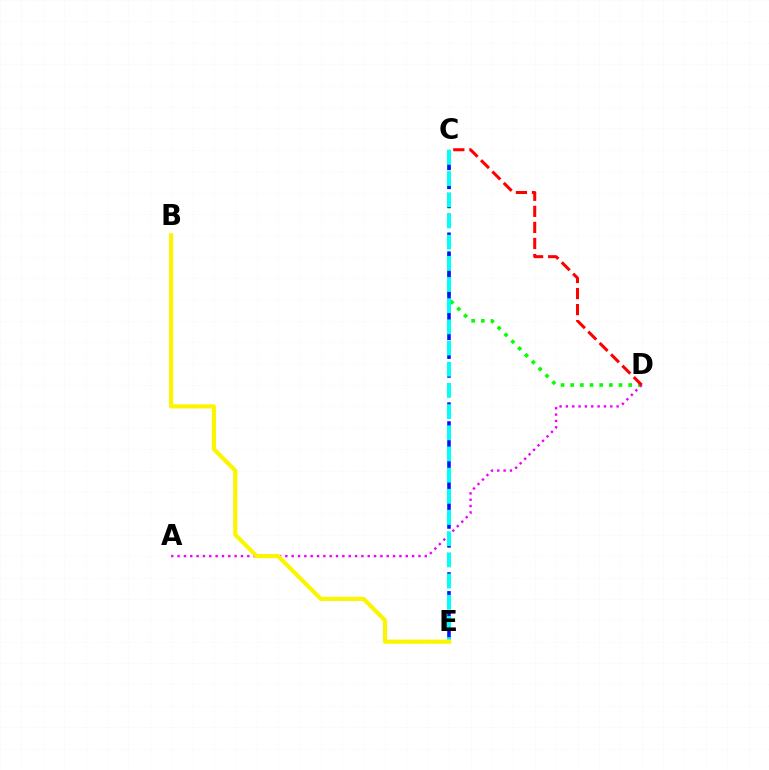{('C', 'D'): [{'color': '#08ff00', 'line_style': 'dotted', 'thickness': 2.63}, {'color': '#ff0000', 'line_style': 'dashed', 'thickness': 2.18}], ('A', 'D'): [{'color': '#ee00ff', 'line_style': 'dotted', 'thickness': 1.72}], ('C', 'E'): [{'color': '#0010ff', 'line_style': 'dashed', 'thickness': 2.56}, {'color': '#00fff6', 'line_style': 'dashed', 'thickness': 2.88}], ('B', 'E'): [{'color': '#fcf500', 'line_style': 'solid', 'thickness': 2.98}]}